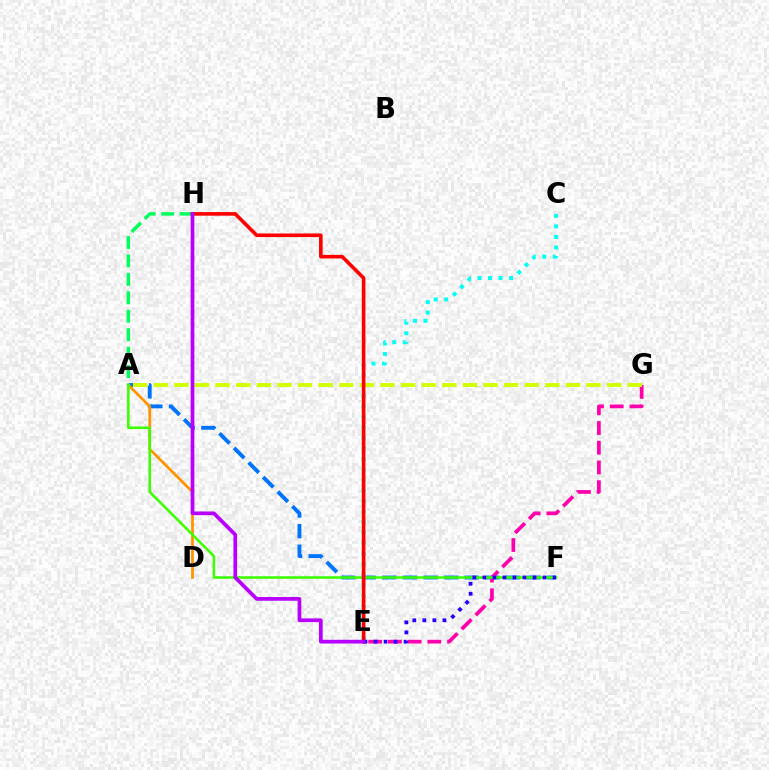{('A', 'F'): [{'color': '#0074ff', 'line_style': 'dashed', 'thickness': 2.8}, {'color': '#3dff00', 'line_style': 'solid', 'thickness': 1.84}], ('E', 'G'): [{'color': '#ff00ac', 'line_style': 'dashed', 'thickness': 2.68}], ('C', 'E'): [{'color': '#00fff6', 'line_style': 'dotted', 'thickness': 2.86}], ('A', 'G'): [{'color': '#d1ff00', 'line_style': 'dashed', 'thickness': 2.8}], ('A', 'D'): [{'color': '#ff9400', 'line_style': 'solid', 'thickness': 1.99}], ('A', 'H'): [{'color': '#00ff5c', 'line_style': 'dashed', 'thickness': 2.51}], ('E', 'H'): [{'color': '#ff0000', 'line_style': 'solid', 'thickness': 2.6}, {'color': '#b900ff', 'line_style': 'solid', 'thickness': 2.68}], ('E', 'F'): [{'color': '#2500ff', 'line_style': 'dotted', 'thickness': 2.72}]}